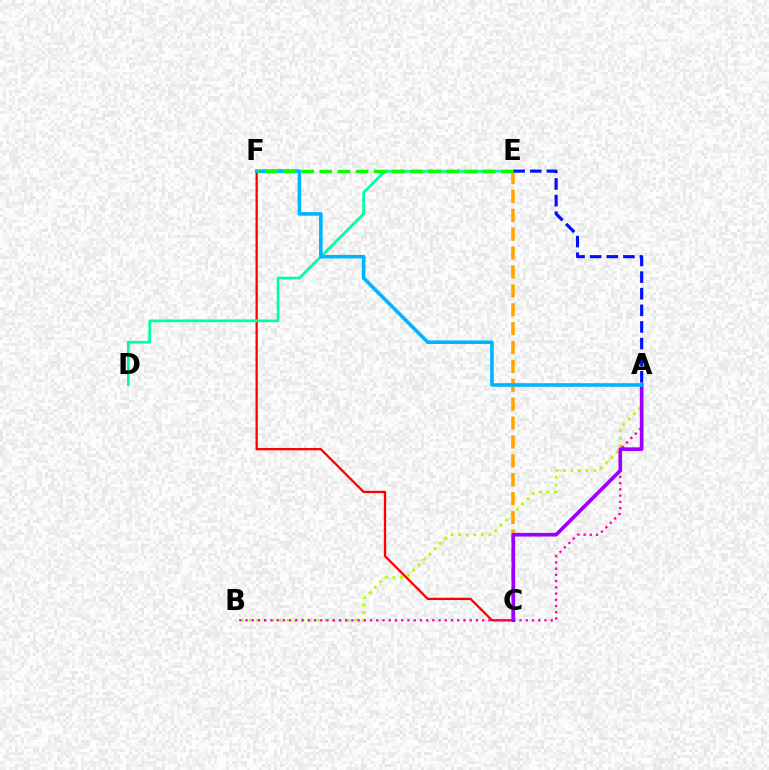{('C', 'F'): [{'color': '#ff0000', 'line_style': 'solid', 'thickness': 1.65}], ('A', 'B'): [{'color': '#b3ff00', 'line_style': 'dotted', 'thickness': 2.06}, {'color': '#ff00bd', 'line_style': 'dotted', 'thickness': 1.69}], ('D', 'E'): [{'color': '#00ff9d', 'line_style': 'solid', 'thickness': 1.94}], ('C', 'E'): [{'color': '#ffa500', 'line_style': 'dashed', 'thickness': 2.57}], ('A', 'C'): [{'color': '#9b00ff', 'line_style': 'solid', 'thickness': 2.63}], ('A', 'F'): [{'color': '#00b5ff', 'line_style': 'solid', 'thickness': 2.59}], ('A', 'E'): [{'color': '#0010ff', 'line_style': 'dashed', 'thickness': 2.26}], ('E', 'F'): [{'color': '#08ff00', 'line_style': 'dashed', 'thickness': 2.46}]}